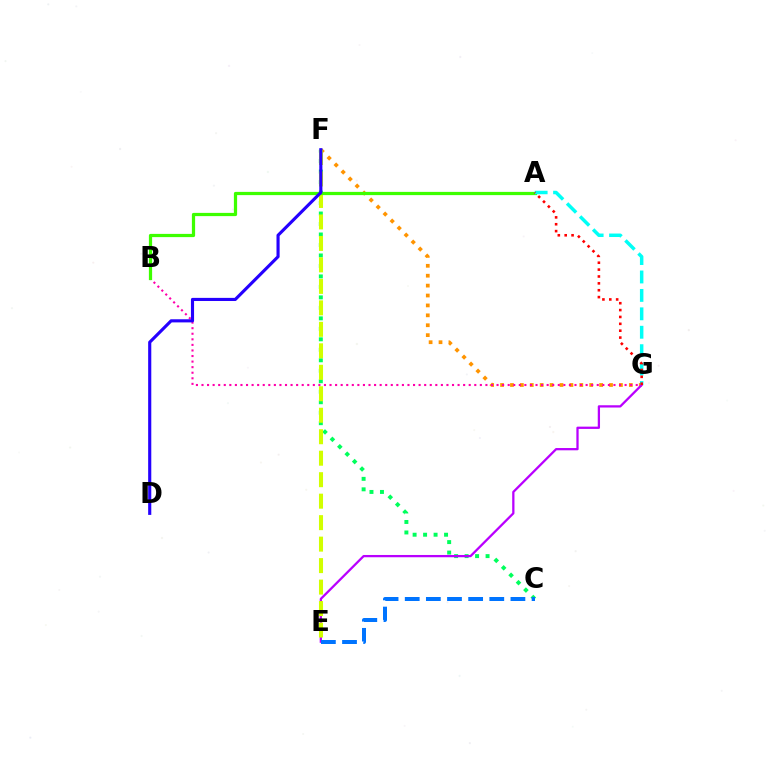{('F', 'G'): [{'color': '#ff9400', 'line_style': 'dotted', 'thickness': 2.69}], ('C', 'F'): [{'color': '#00ff5c', 'line_style': 'dotted', 'thickness': 2.85}], ('E', 'G'): [{'color': '#b900ff', 'line_style': 'solid', 'thickness': 1.64}], ('C', 'E'): [{'color': '#0074ff', 'line_style': 'dashed', 'thickness': 2.87}], ('E', 'F'): [{'color': '#d1ff00', 'line_style': 'dashed', 'thickness': 2.92}], ('B', 'G'): [{'color': '#ff00ac', 'line_style': 'dotted', 'thickness': 1.51}], ('A', 'B'): [{'color': '#3dff00', 'line_style': 'solid', 'thickness': 2.32}], ('A', 'G'): [{'color': '#00fff6', 'line_style': 'dashed', 'thickness': 2.5}, {'color': '#ff0000', 'line_style': 'dotted', 'thickness': 1.87}], ('D', 'F'): [{'color': '#2500ff', 'line_style': 'solid', 'thickness': 2.25}]}